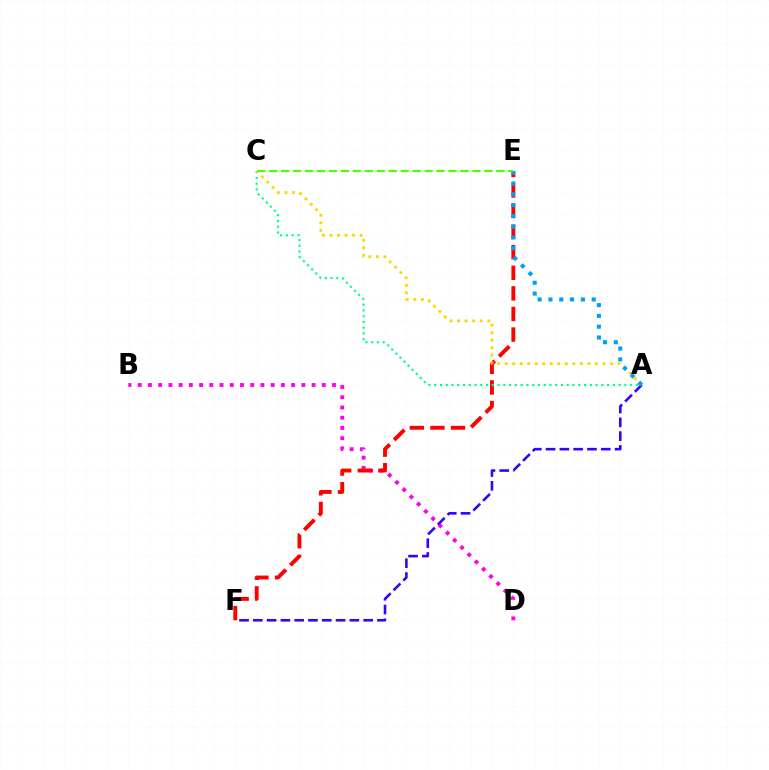{('B', 'D'): [{'color': '#ff00ed', 'line_style': 'dotted', 'thickness': 2.78}], ('E', 'F'): [{'color': '#ff0000', 'line_style': 'dashed', 'thickness': 2.8}], ('A', 'F'): [{'color': '#3700ff', 'line_style': 'dashed', 'thickness': 1.87}], ('A', 'C'): [{'color': '#00ff86', 'line_style': 'dotted', 'thickness': 1.57}, {'color': '#ffd500', 'line_style': 'dotted', 'thickness': 2.04}], ('A', 'E'): [{'color': '#009eff', 'line_style': 'dotted', 'thickness': 2.94}], ('C', 'E'): [{'color': '#4fff00', 'line_style': 'dashed', 'thickness': 1.62}]}